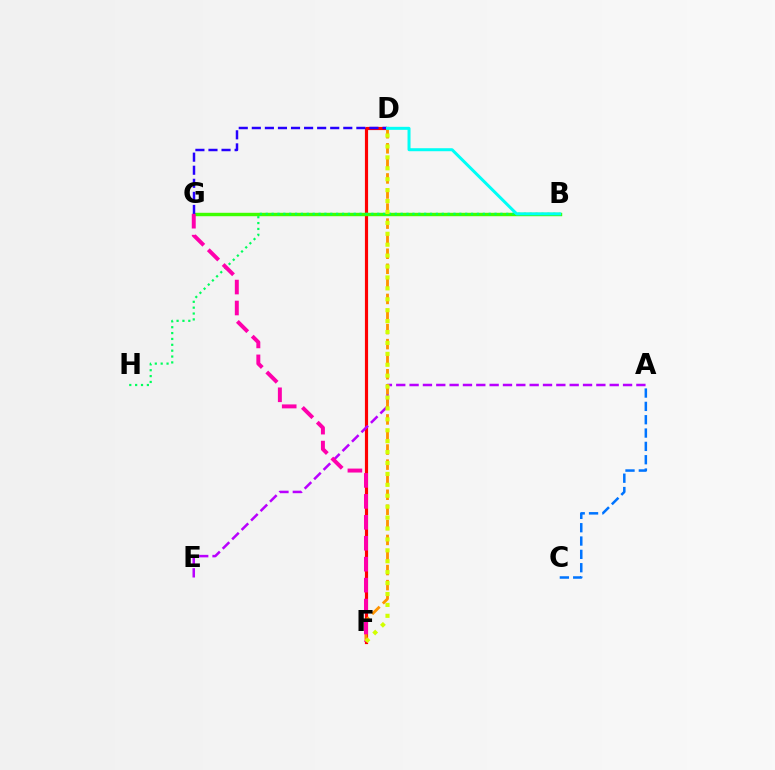{('D', 'F'): [{'color': '#ff0000', 'line_style': 'solid', 'thickness': 2.28}, {'color': '#ff9400', 'line_style': 'dashed', 'thickness': 2.05}, {'color': '#d1ff00', 'line_style': 'dotted', 'thickness': 2.97}], ('A', 'E'): [{'color': '#b900ff', 'line_style': 'dashed', 'thickness': 1.81}], ('B', 'G'): [{'color': '#3dff00', 'line_style': 'solid', 'thickness': 2.46}], ('D', 'G'): [{'color': '#2500ff', 'line_style': 'dashed', 'thickness': 1.78}], ('B', 'H'): [{'color': '#00ff5c', 'line_style': 'dotted', 'thickness': 1.59}], ('F', 'G'): [{'color': '#ff00ac', 'line_style': 'dashed', 'thickness': 2.85}], ('B', 'D'): [{'color': '#00fff6', 'line_style': 'solid', 'thickness': 2.16}], ('A', 'C'): [{'color': '#0074ff', 'line_style': 'dashed', 'thickness': 1.81}]}